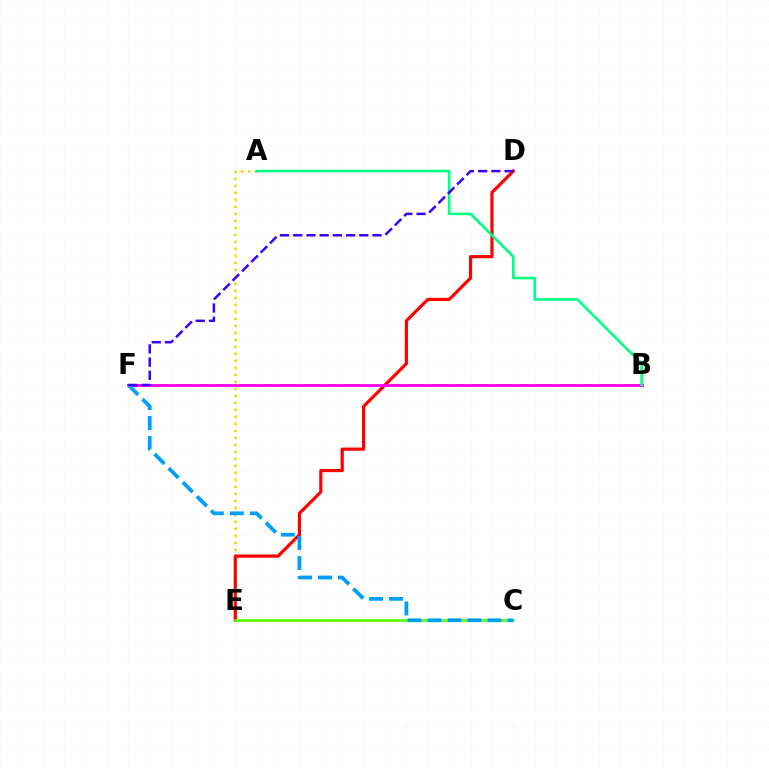{('A', 'E'): [{'color': '#ffd500', 'line_style': 'dotted', 'thickness': 1.9}], ('D', 'E'): [{'color': '#ff0000', 'line_style': 'solid', 'thickness': 2.29}], ('B', 'F'): [{'color': '#ff00ed', 'line_style': 'solid', 'thickness': 2.03}], ('C', 'E'): [{'color': '#4fff00', 'line_style': 'solid', 'thickness': 1.84}], ('A', 'B'): [{'color': '#00ff86', 'line_style': 'solid', 'thickness': 1.89}], ('C', 'F'): [{'color': '#009eff', 'line_style': 'dashed', 'thickness': 2.71}], ('D', 'F'): [{'color': '#3700ff', 'line_style': 'dashed', 'thickness': 1.8}]}